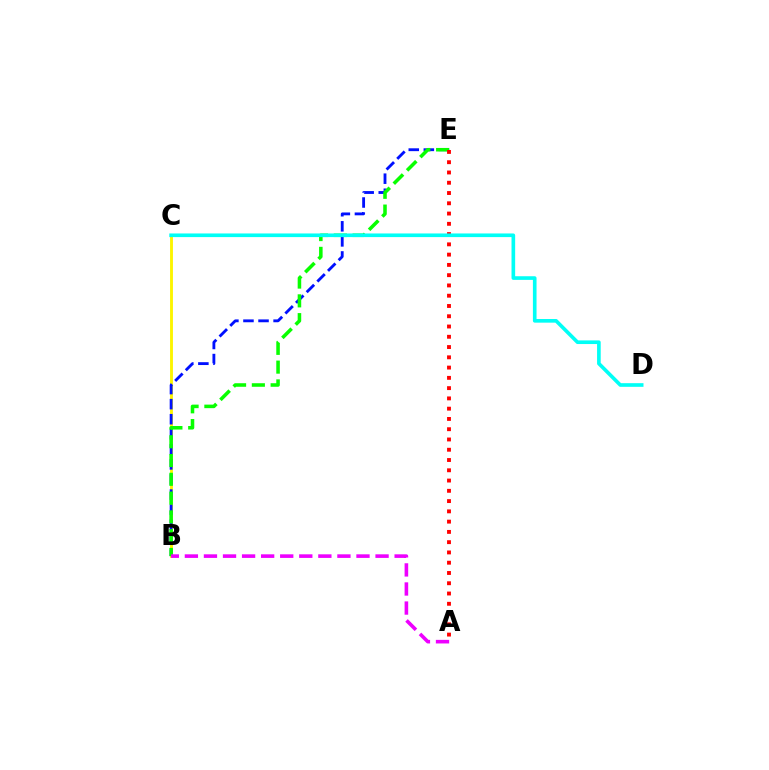{('B', 'C'): [{'color': '#fcf500', 'line_style': 'solid', 'thickness': 2.07}], ('B', 'E'): [{'color': '#0010ff', 'line_style': 'dashed', 'thickness': 2.05}, {'color': '#08ff00', 'line_style': 'dashed', 'thickness': 2.55}], ('A', 'B'): [{'color': '#ee00ff', 'line_style': 'dashed', 'thickness': 2.59}], ('A', 'E'): [{'color': '#ff0000', 'line_style': 'dotted', 'thickness': 2.79}], ('C', 'D'): [{'color': '#00fff6', 'line_style': 'solid', 'thickness': 2.62}]}